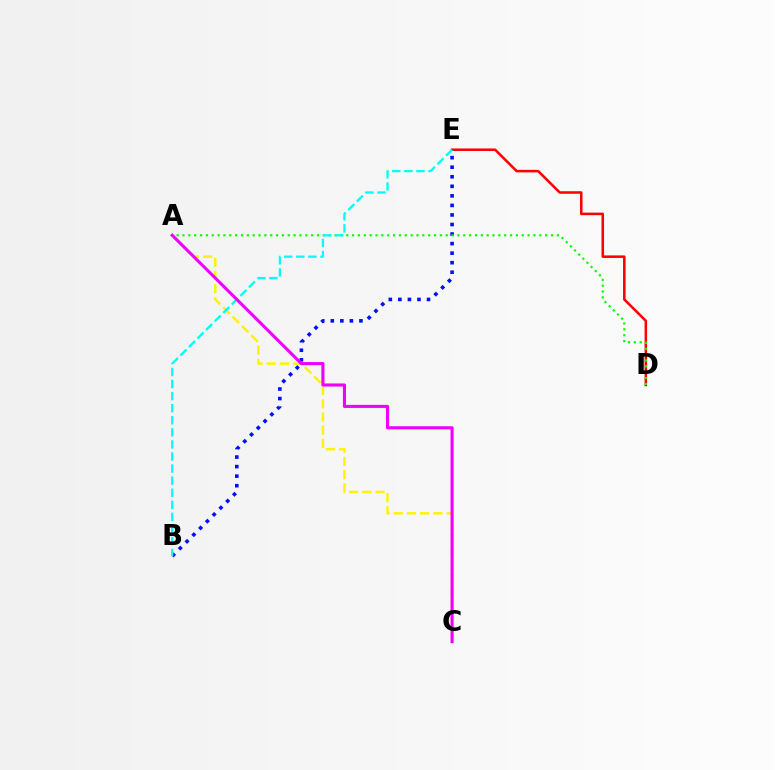{('B', 'E'): [{'color': '#0010ff', 'line_style': 'dotted', 'thickness': 2.59}, {'color': '#00fff6', 'line_style': 'dashed', 'thickness': 1.64}], ('A', 'C'): [{'color': '#fcf500', 'line_style': 'dashed', 'thickness': 1.79}, {'color': '#ee00ff', 'line_style': 'solid', 'thickness': 2.22}], ('D', 'E'): [{'color': '#ff0000', 'line_style': 'solid', 'thickness': 1.83}], ('A', 'D'): [{'color': '#08ff00', 'line_style': 'dotted', 'thickness': 1.59}]}